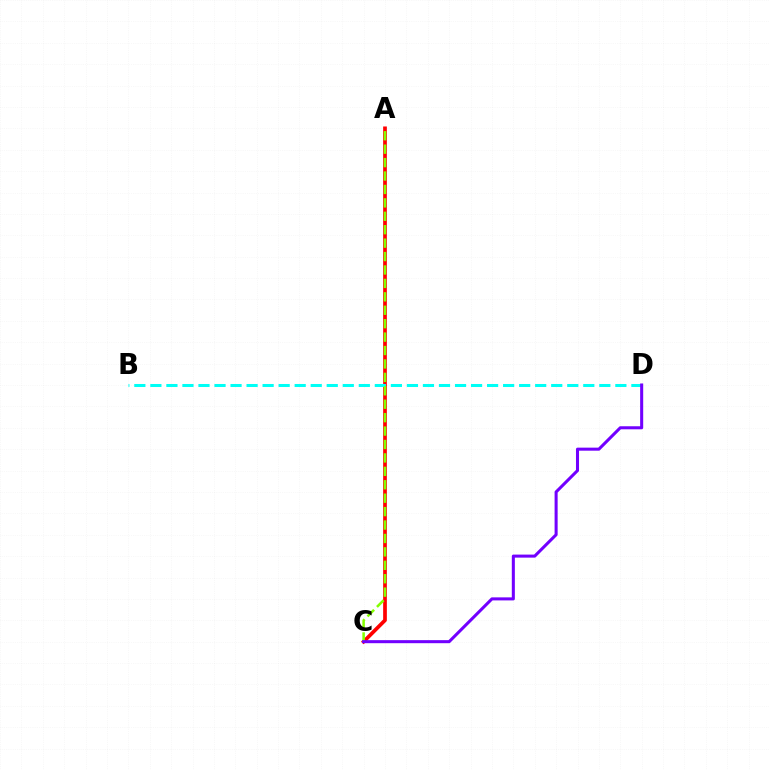{('A', 'C'): [{'color': '#ff0000', 'line_style': 'solid', 'thickness': 2.67}, {'color': '#84ff00', 'line_style': 'dashed', 'thickness': 1.82}], ('B', 'D'): [{'color': '#00fff6', 'line_style': 'dashed', 'thickness': 2.18}], ('C', 'D'): [{'color': '#7200ff', 'line_style': 'solid', 'thickness': 2.19}]}